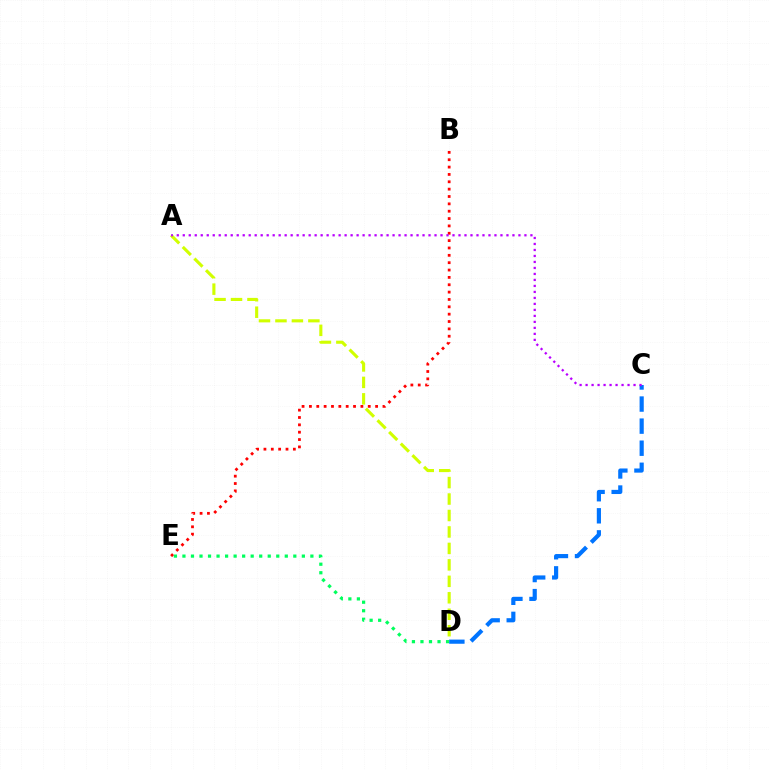{('B', 'E'): [{'color': '#ff0000', 'line_style': 'dotted', 'thickness': 2.0}], ('D', 'E'): [{'color': '#00ff5c', 'line_style': 'dotted', 'thickness': 2.32}], ('A', 'D'): [{'color': '#d1ff00', 'line_style': 'dashed', 'thickness': 2.24}], ('C', 'D'): [{'color': '#0074ff', 'line_style': 'dashed', 'thickness': 3.0}], ('A', 'C'): [{'color': '#b900ff', 'line_style': 'dotted', 'thickness': 1.63}]}